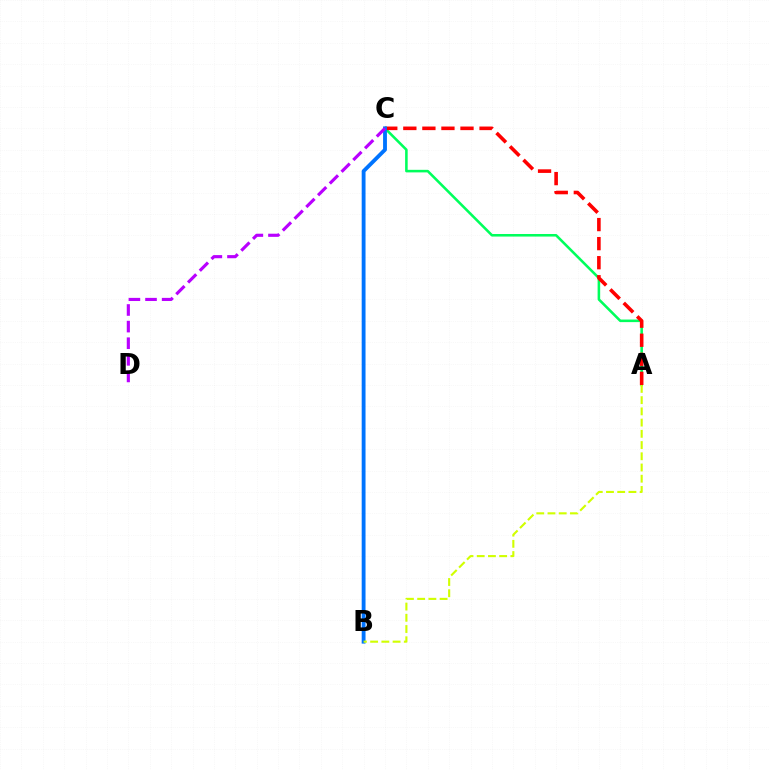{('A', 'C'): [{'color': '#00ff5c', 'line_style': 'solid', 'thickness': 1.85}, {'color': '#ff0000', 'line_style': 'dashed', 'thickness': 2.59}], ('B', 'C'): [{'color': '#0074ff', 'line_style': 'solid', 'thickness': 2.77}], ('A', 'B'): [{'color': '#d1ff00', 'line_style': 'dashed', 'thickness': 1.52}], ('C', 'D'): [{'color': '#b900ff', 'line_style': 'dashed', 'thickness': 2.26}]}